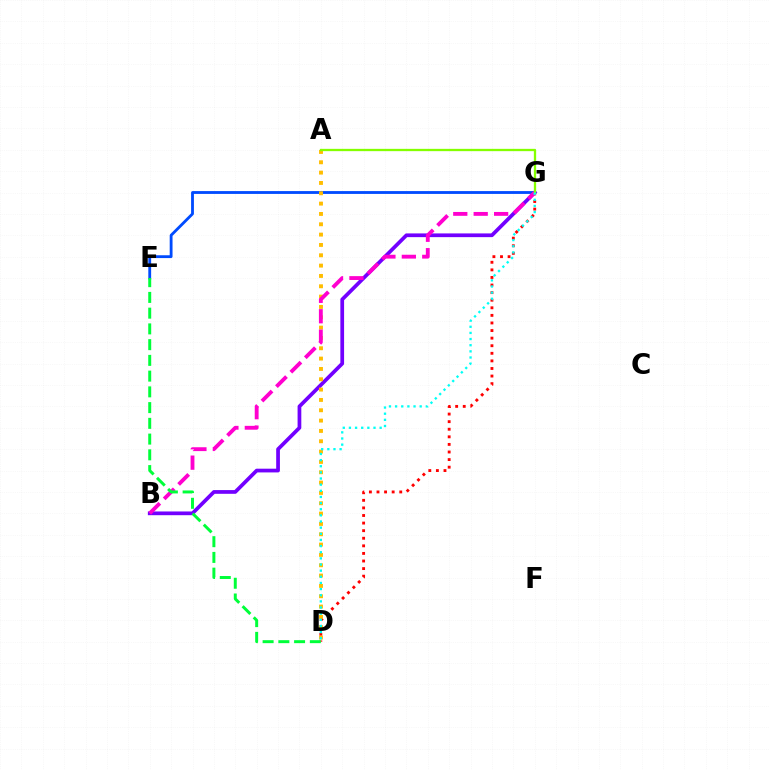{('E', 'G'): [{'color': '#004bff', 'line_style': 'solid', 'thickness': 2.04}], ('D', 'G'): [{'color': '#ff0000', 'line_style': 'dotted', 'thickness': 2.06}, {'color': '#00fff6', 'line_style': 'dotted', 'thickness': 1.67}], ('B', 'G'): [{'color': '#7200ff', 'line_style': 'solid', 'thickness': 2.68}, {'color': '#ff00cf', 'line_style': 'dashed', 'thickness': 2.77}], ('A', 'D'): [{'color': '#ffbd00', 'line_style': 'dotted', 'thickness': 2.81}], ('A', 'G'): [{'color': '#84ff00', 'line_style': 'solid', 'thickness': 1.66}], ('D', 'E'): [{'color': '#00ff39', 'line_style': 'dashed', 'thickness': 2.14}]}